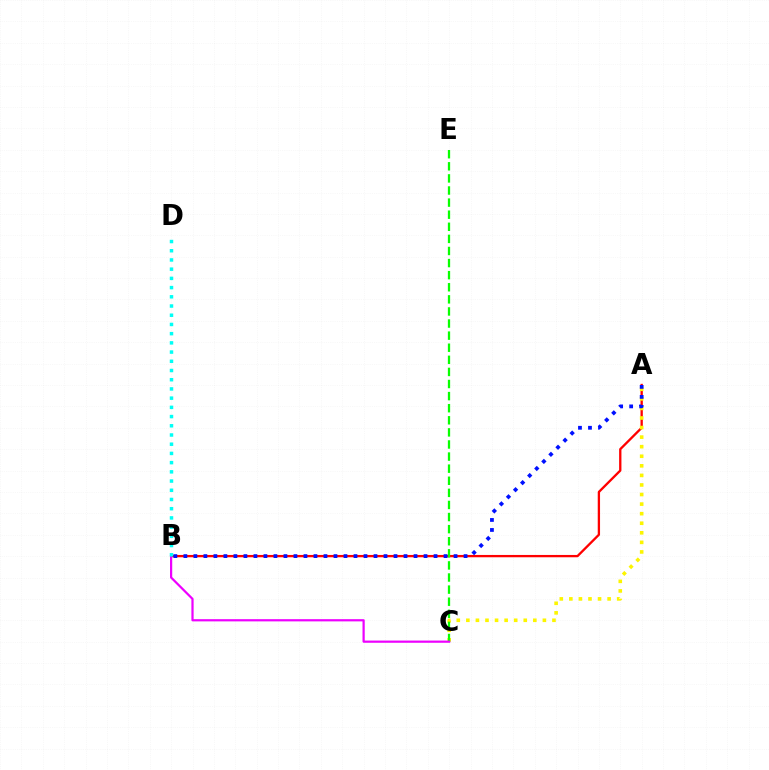{('A', 'B'): [{'color': '#ff0000', 'line_style': 'solid', 'thickness': 1.66}, {'color': '#0010ff', 'line_style': 'dotted', 'thickness': 2.72}], ('A', 'C'): [{'color': '#fcf500', 'line_style': 'dotted', 'thickness': 2.6}], ('C', 'E'): [{'color': '#08ff00', 'line_style': 'dashed', 'thickness': 1.64}], ('B', 'C'): [{'color': '#ee00ff', 'line_style': 'solid', 'thickness': 1.59}], ('B', 'D'): [{'color': '#00fff6', 'line_style': 'dotted', 'thickness': 2.5}]}